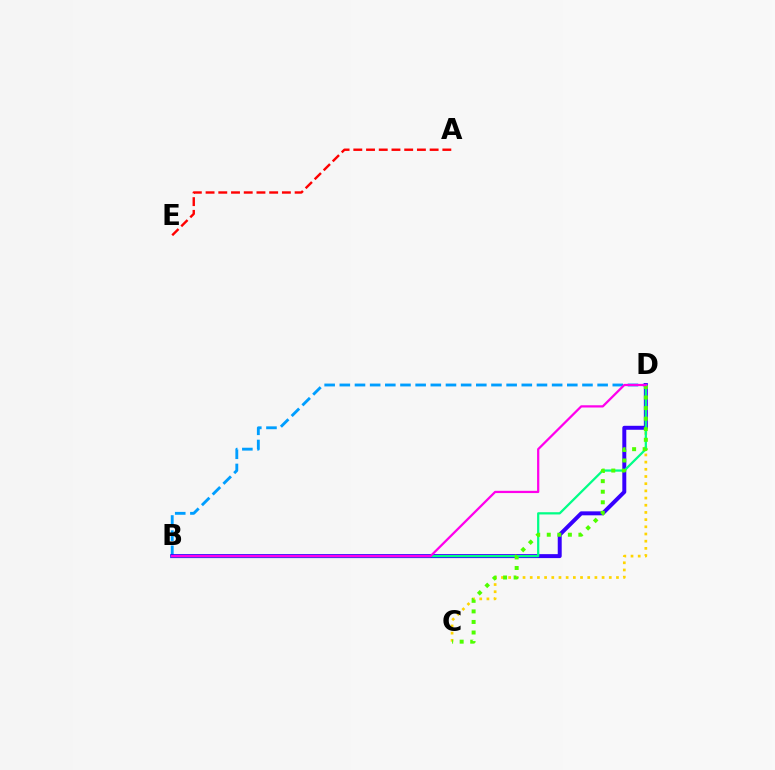{('C', 'D'): [{'color': '#ffd500', 'line_style': 'dotted', 'thickness': 1.95}, {'color': '#4fff00', 'line_style': 'dotted', 'thickness': 2.87}], ('B', 'D'): [{'color': '#009eff', 'line_style': 'dashed', 'thickness': 2.06}, {'color': '#3700ff', 'line_style': 'solid', 'thickness': 2.86}, {'color': '#00ff86', 'line_style': 'solid', 'thickness': 1.61}, {'color': '#ff00ed', 'line_style': 'solid', 'thickness': 1.62}], ('A', 'E'): [{'color': '#ff0000', 'line_style': 'dashed', 'thickness': 1.73}]}